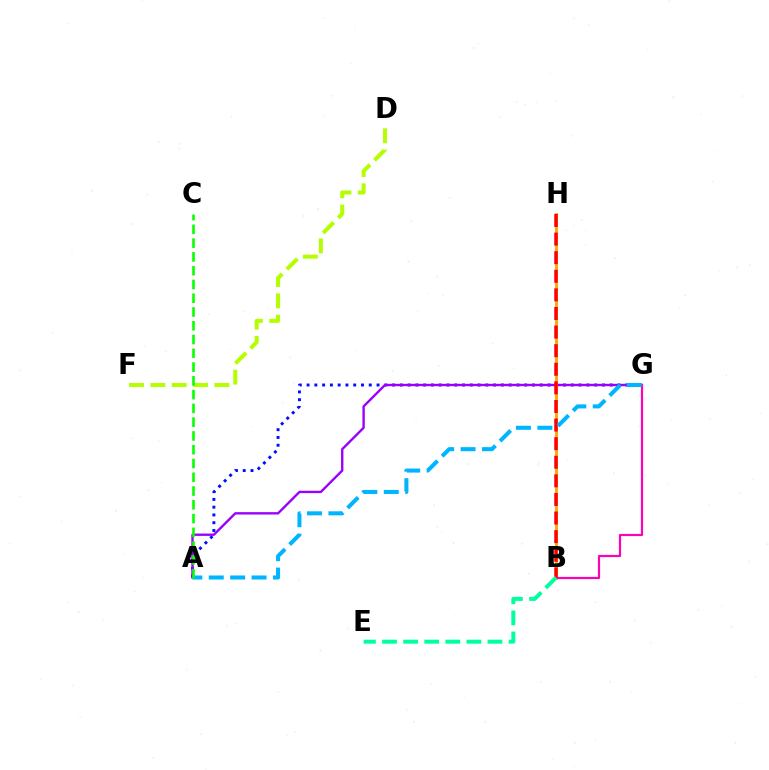{('A', 'G'): [{'color': '#0010ff', 'line_style': 'dotted', 'thickness': 2.11}, {'color': '#9b00ff', 'line_style': 'solid', 'thickness': 1.71}, {'color': '#00b5ff', 'line_style': 'dashed', 'thickness': 2.91}], ('B', 'H'): [{'color': '#ffa500', 'line_style': 'solid', 'thickness': 2.09}, {'color': '#ff0000', 'line_style': 'dashed', 'thickness': 2.53}], ('B', 'G'): [{'color': '#ff00bd', 'line_style': 'solid', 'thickness': 1.58}], ('D', 'F'): [{'color': '#b3ff00', 'line_style': 'dashed', 'thickness': 2.9}], ('B', 'E'): [{'color': '#00ff9d', 'line_style': 'dashed', 'thickness': 2.86}], ('A', 'C'): [{'color': '#08ff00', 'line_style': 'dashed', 'thickness': 1.87}]}